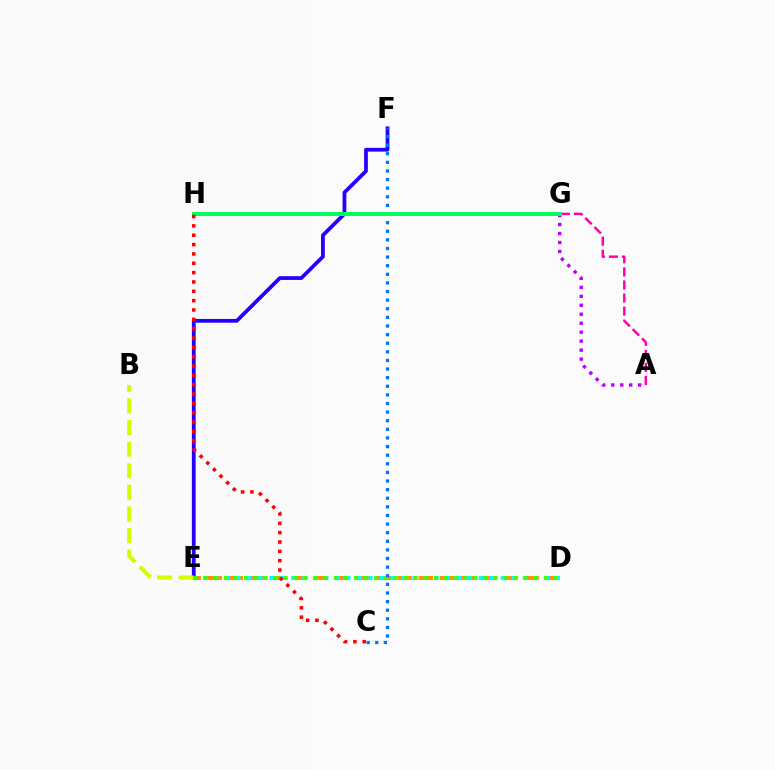{('D', 'E'): [{'color': '#ff9400', 'line_style': 'dashed', 'thickness': 2.87}, {'color': '#00fff6', 'line_style': 'dotted', 'thickness': 3.0}, {'color': '#3dff00', 'line_style': 'dotted', 'thickness': 2.72}], ('A', 'G'): [{'color': '#ff00ac', 'line_style': 'dashed', 'thickness': 1.77}, {'color': '#b900ff', 'line_style': 'dotted', 'thickness': 2.44}], ('E', 'F'): [{'color': '#2500ff', 'line_style': 'solid', 'thickness': 2.71}], ('B', 'E'): [{'color': '#d1ff00', 'line_style': 'dashed', 'thickness': 2.94}], ('C', 'F'): [{'color': '#0074ff', 'line_style': 'dotted', 'thickness': 2.34}], ('G', 'H'): [{'color': '#00ff5c', 'line_style': 'solid', 'thickness': 2.87}], ('C', 'H'): [{'color': '#ff0000', 'line_style': 'dotted', 'thickness': 2.54}]}